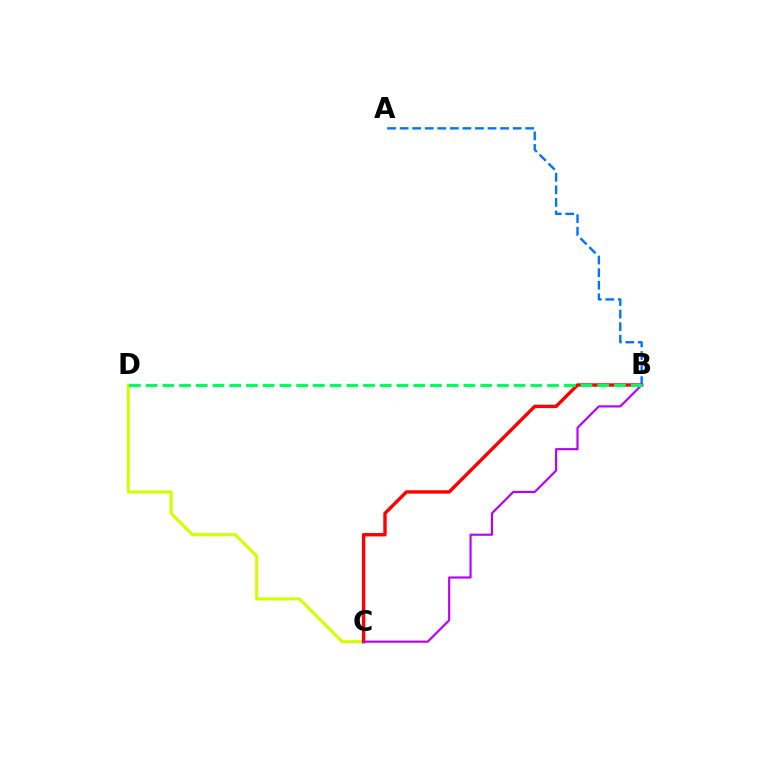{('C', 'D'): [{'color': '#d1ff00', 'line_style': 'solid', 'thickness': 2.22}], ('B', 'C'): [{'color': '#ff0000', 'line_style': 'solid', 'thickness': 2.44}, {'color': '#b900ff', 'line_style': 'solid', 'thickness': 1.56}], ('A', 'B'): [{'color': '#0074ff', 'line_style': 'dashed', 'thickness': 1.71}], ('B', 'D'): [{'color': '#00ff5c', 'line_style': 'dashed', 'thickness': 2.27}]}